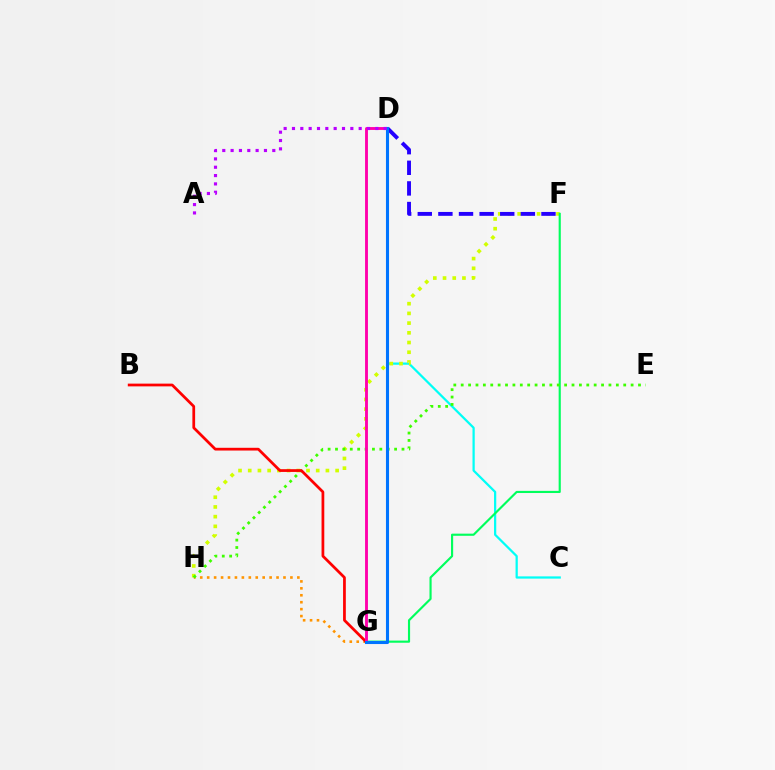{('C', 'D'): [{'color': '#00fff6', 'line_style': 'solid', 'thickness': 1.61}], ('F', 'H'): [{'color': '#d1ff00', 'line_style': 'dotted', 'thickness': 2.64}], ('F', 'G'): [{'color': '#00ff5c', 'line_style': 'solid', 'thickness': 1.55}], ('G', 'H'): [{'color': '#ff9400', 'line_style': 'dotted', 'thickness': 1.88}], ('E', 'H'): [{'color': '#3dff00', 'line_style': 'dotted', 'thickness': 2.01}], ('B', 'G'): [{'color': '#ff0000', 'line_style': 'solid', 'thickness': 1.98}], ('D', 'G'): [{'color': '#ff00ac', 'line_style': 'solid', 'thickness': 2.07}, {'color': '#0074ff', 'line_style': 'solid', 'thickness': 2.22}], ('D', 'F'): [{'color': '#2500ff', 'line_style': 'dashed', 'thickness': 2.8}], ('A', 'D'): [{'color': '#b900ff', 'line_style': 'dotted', 'thickness': 2.27}]}